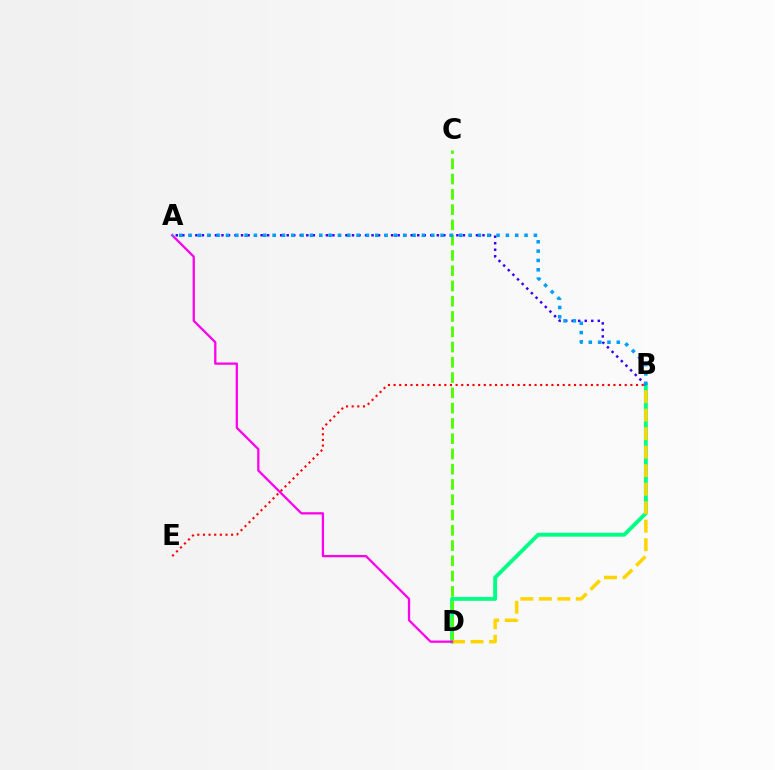{('B', 'D'): [{'color': '#00ff86', 'line_style': 'solid', 'thickness': 2.81}, {'color': '#ffd500', 'line_style': 'dashed', 'thickness': 2.51}], ('C', 'D'): [{'color': '#4fff00', 'line_style': 'dashed', 'thickness': 2.07}], ('A', 'D'): [{'color': '#ff00ed', 'line_style': 'solid', 'thickness': 1.65}], ('A', 'B'): [{'color': '#3700ff', 'line_style': 'dotted', 'thickness': 1.77}, {'color': '#009eff', 'line_style': 'dotted', 'thickness': 2.54}], ('B', 'E'): [{'color': '#ff0000', 'line_style': 'dotted', 'thickness': 1.53}]}